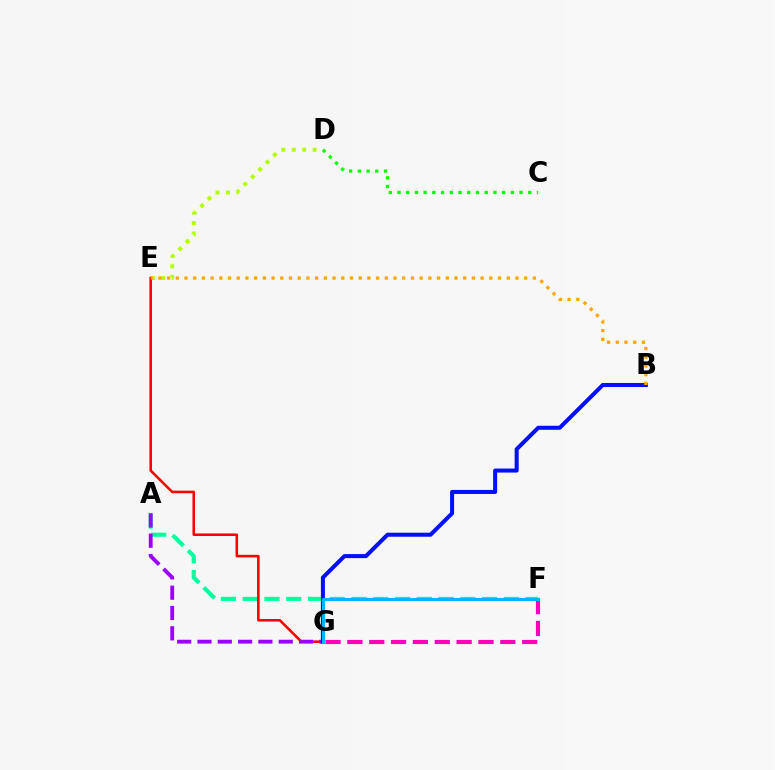{('D', 'E'): [{'color': '#b3ff00', 'line_style': 'dotted', 'thickness': 2.83}], ('A', 'F'): [{'color': '#00ff9d', 'line_style': 'dashed', 'thickness': 2.96}], ('E', 'G'): [{'color': '#ff0000', 'line_style': 'solid', 'thickness': 1.85}], ('A', 'G'): [{'color': '#9b00ff', 'line_style': 'dashed', 'thickness': 2.76}], ('B', 'G'): [{'color': '#0010ff', 'line_style': 'solid', 'thickness': 2.9}], ('B', 'E'): [{'color': '#ffa500', 'line_style': 'dotted', 'thickness': 2.37}], ('F', 'G'): [{'color': '#ff00bd', 'line_style': 'dashed', 'thickness': 2.97}, {'color': '#00b5ff', 'line_style': 'solid', 'thickness': 2.22}], ('C', 'D'): [{'color': '#08ff00', 'line_style': 'dotted', 'thickness': 2.37}]}